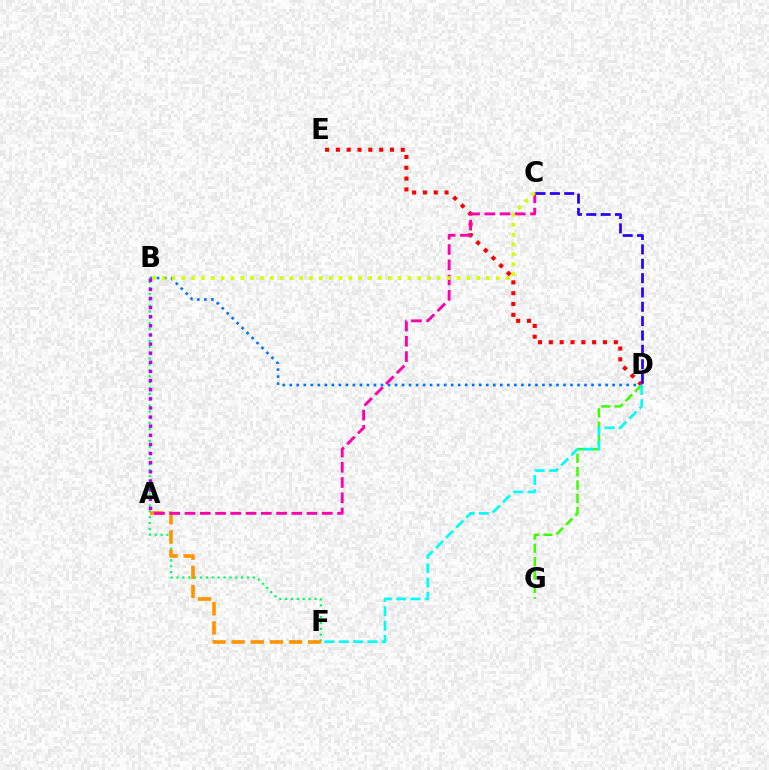{('D', 'E'): [{'color': '#ff0000', 'line_style': 'dotted', 'thickness': 2.94}], ('D', 'G'): [{'color': '#3dff00', 'line_style': 'dashed', 'thickness': 1.82}], ('B', 'F'): [{'color': '#00ff5c', 'line_style': 'dotted', 'thickness': 1.6}], ('A', 'F'): [{'color': '#ff9400', 'line_style': 'dashed', 'thickness': 2.6}], ('A', 'C'): [{'color': '#ff00ac', 'line_style': 'dashed', 'thickness': 2.07}], ('B', 'D'): [{'color': '#0074ff', 'line_style': 'dotted', 'thickness': 1.91}], ('D', 'F'): [{'color': '#00fff6', 'line_style': 'dashed', 'thickness': 1.95}], ('B', 'C'): [{'color': '#d1ff00', 'line_style': 'dotted', 'thickness': 2.67}], ('A', 'B'): [{'color': '#b900ff', 'line_style': 'dotted', 'thickness': 2.48}], ('C', 'D'): [{'color': '#2500ff', 'line_style': 'dashed', 'thickness': 1.95}]}